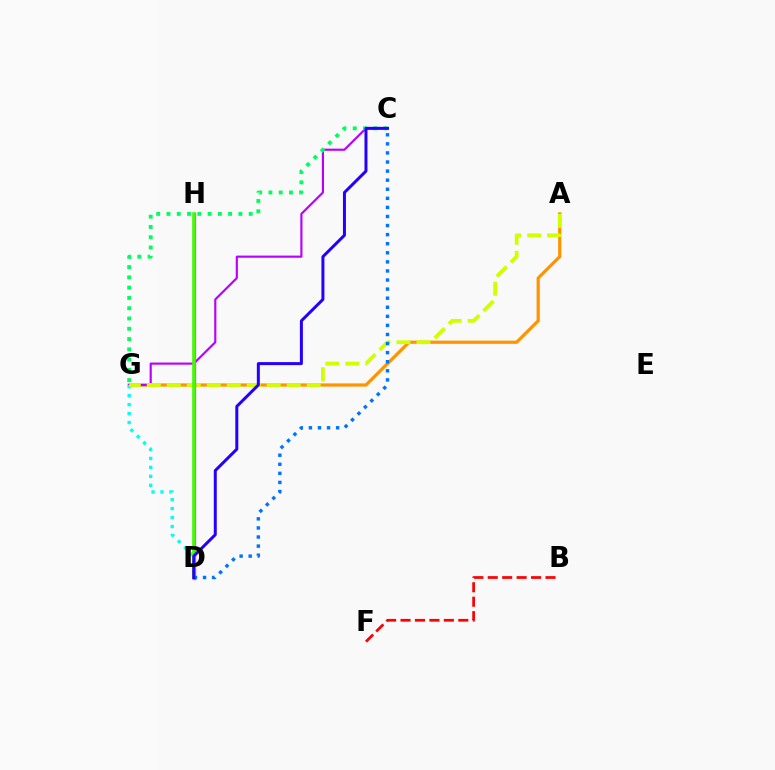{('A', 'G'): [{'color': '#ff9400', 'line_style': 'solid', 'thickness': 2.32}, {'color': '#d1ff00', 'line_style': 'dashed', 'thickness': 2.72}], ('C', 'G'): [{'color': '#b900ff', 'line_style': 'solid', 'thickness': 1.55}, {'color': '#00ff5c', 'line_style': 'dotted', 'thickness': 2.79}], ('D', 'G'): [{'color': '#00fff6', 'line_style': 'dotted', 'thickness': 2.44}], ('D', 'H'): [{'color': '#ff00ac', 'line_style': 'solid', 'thickness': 2.36}, {'color': '#3dff00', 'line_style': 'solid', 'thickness': 2.55}], ('B', 'F'): [{'color': '#ff0000', 'line_style': 'dashed', 'thickness': 1.96}], ('C', 'D'): [{'color': '#0074ff', 'line_style': 'dotted', 'thickness': 2.47}, {'color': '#2500ff', 'line_style': 'solid', 'thickness': 2.16}]}